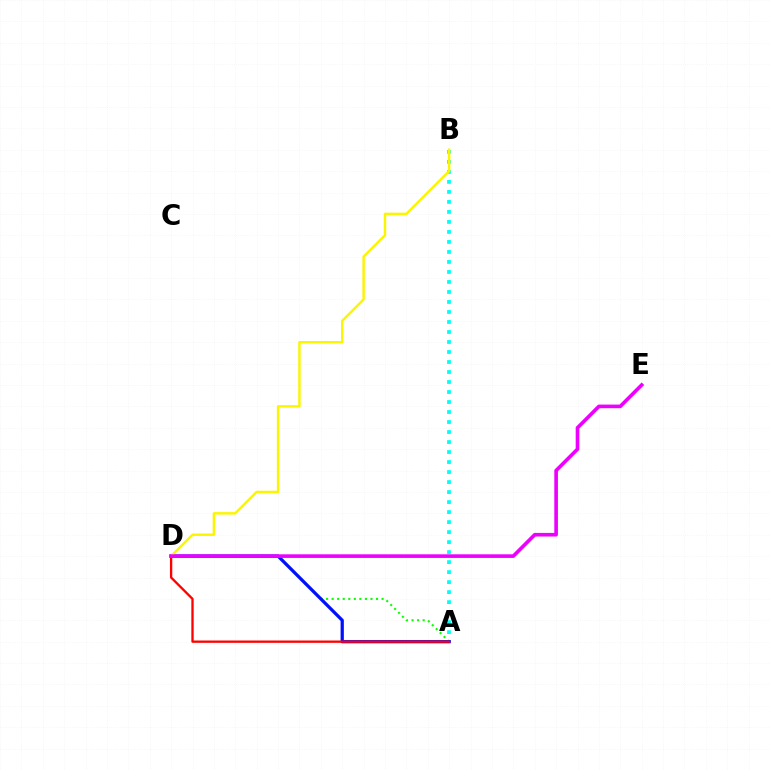{('A', 'D'): [{'color': '#08ff00', 'line_style': 'dotted', 'thickness': 1.51}, {'color': '#0010ff', 'line_style': 'solid', 'thickness': 2.34}, {'color': '#ff0000', 'line_style': 'solid', 'thickness': 1.67}], ('A', 'B'): [{'color': '#00fff6', 'line_style': 'dotted', 'thickness': 2.72}], ('B', 'D'): [{'color': '#fcf500', 'line_style': 'solid', 'thickness': 1.77}], ('D', 'E'): [{'color': '#ee00ff', 'line_style': 'solid', 'thickness': 2.61}]}